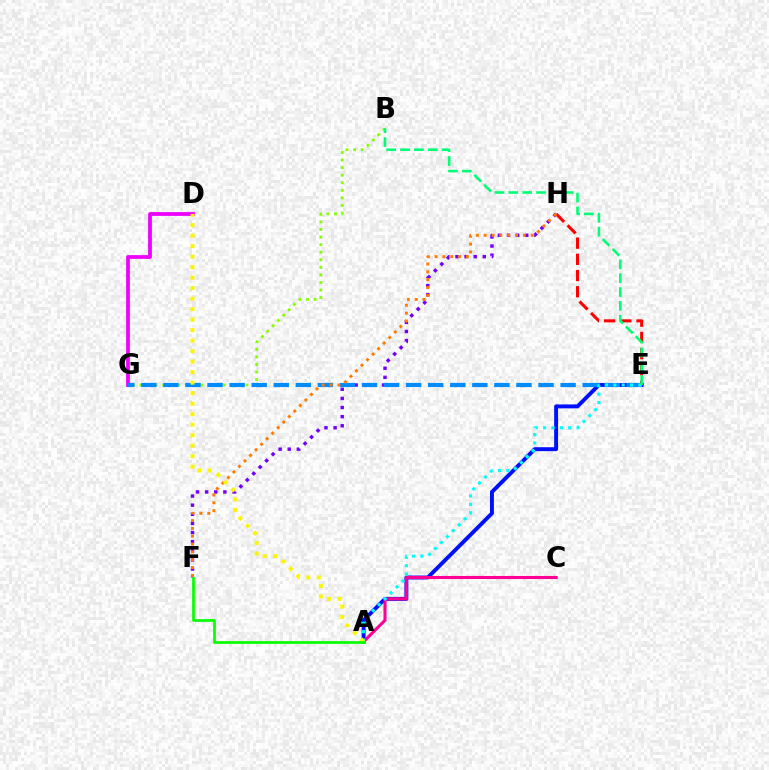{('F', 'H'): [{'color': '#7200ff', 'line_style': 'dotted', 'thickness': 2.48}, {'color': '#ff7c00', 'line_style': 'dotted', 'thickness': 2.13}], ('A', 'E'): [{'color': '#0010ff', 'line_style': 'solid', 'thickness': 2.82}, {'color': '#00fff6', 'line_style': 'dotted', 'thickness': 2.27}], ('D', 'G'): [{'color': '#ee00ff', 'line_style': 'solid', 'thickness': 2.71}], ('B', 'G'): [{'color': '#84ff00', 'line_style': 'dotted', 'thickness': 2.06}], ('E', 'G'): [{'color': '#008cff', 'line_style': 'dashed', 'thickness': 3.0}], ('E', 'H'): [{'color': '#ff0000', 'line_style': 'dashed', 'thickness': 2.2}], ('A', 'C'): [{'color': '#ff0094', 'line_style': 'solid', 'thickness': 2.22}], ('A', 'D'): [{'color': '#fcf500', 'line_style': 'dotted', 'thickness': 2.85}], ('A', 'F'): [{'color': '#08ff00', 'line_style': 'solid', 'thickness': 1.97}], ('B', 'E'): [{'color': '#00ff74', 'line_style': 'dashed', 'thickness': 1.88}]}